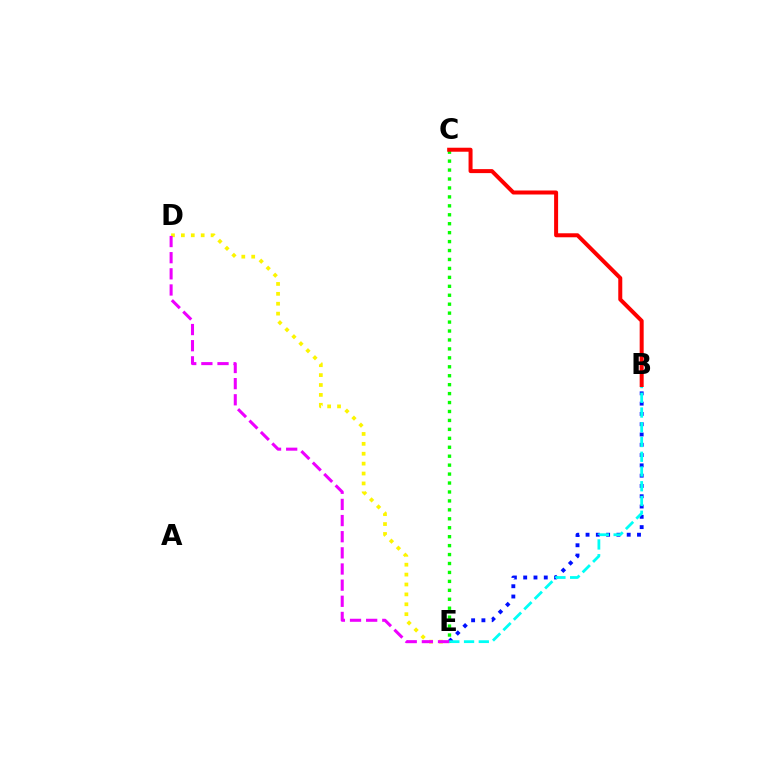{('D', 'E'): [{'color': '#fcf500', 'line_style': 'dotted', 'thickness': 2.69}, {'color': '#ee00ff', 'line_style': 'dashed', 'thickness': 2.19}], ('B', 'E'): [{'color': '#0010ff', 'line_style': 'dotted', 'thickness': 2.8}, {'color': '#00fff6', 'line_style': 'dashed', 'thickness': 2.0}], ('C', 'E'): [{'color': '#08ff00', 'line_style': 'dotted', 'thickness': 2.43}], ('B', 'C'): [{'color': '#ff0000', 'line_style': 'solid', 'thickness': 2.88}]}